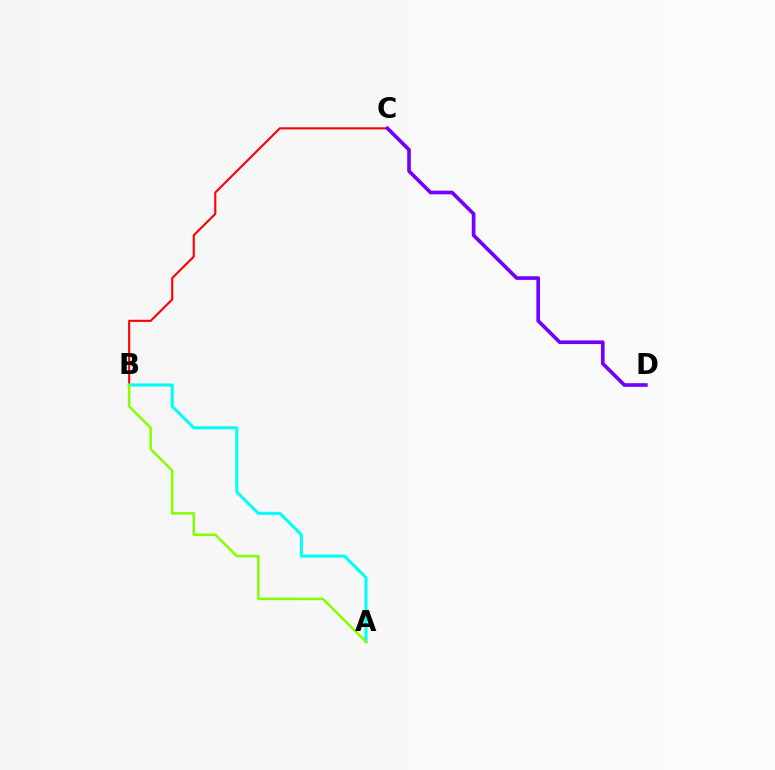{('B', 'C'): [{'color': '#ff0000', 'line_style': 'solid', 'thickness': 1.52}], ('C', 'D'): [{'color': '#7200ff', 'line_style': 'solid', 'thickness': 2.64}], ('A', 'B'): [{'color': '#00fff6', 'line_style': 'solid', 'thickness': 2.2}, {'color': '#84ff00', 'line_style': 'solid', 'thickness': 1.8}]}